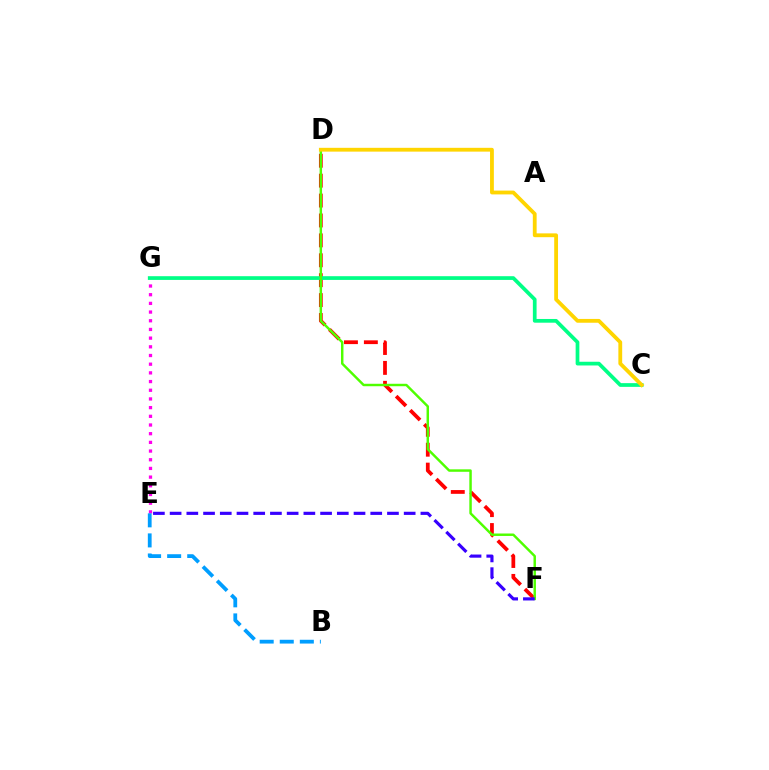{('E', 'G'): [{'color': '#ff00ed', 'line_style': 'dotted', 'thickness': 2.36}], ('D', 'F'): [{'color': '#ff0000', 'line_style': 'dashed', 'thickness': 2.7}, {'color': '#4fff00', 'line_style': 'solid', 'thickness': 1.77}], ('C', 'G'): [{'color': '#00ff86', 'line_style': 'solid', 'thickness': 2.68}], ('E', 'F'): [{'color': '#3700ff', 'line_style': 'dashed', 'thickness': 2.27}], ('C', 'D'): [{'color': '#ffd500', 'line_style': 'solid', 'thickness': 2.74}], ('B', 'E'): [{'color': '#009eff', 'line_style': 'dashed', 'thickness': 2.73}]}